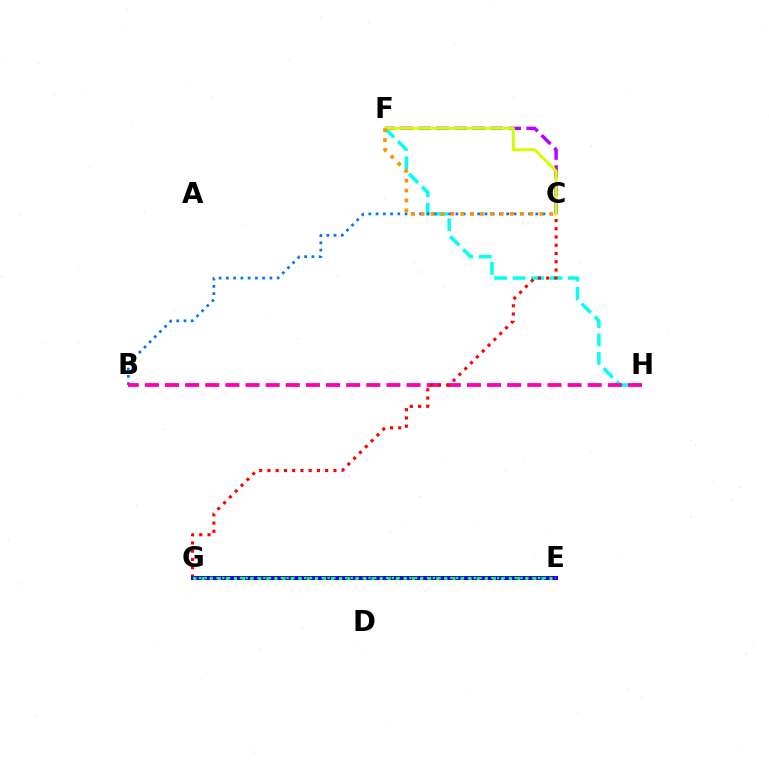{('F', 'H'): [{'color': '#00fff6', 'line_style': 'dashed', 'thickness': 2.51}], ('C', 'F'): [{'color': '#b900ff', 'line_style': 'dashed', 'thickness': 2.45}, {'color': '#d1ff00', 'line_style': 'solid', 'thickness': 2.12}, {'color': '#ff9400', 'line_style': 'dotted', 'thickness': 2.69}], ('B', 'C'): [{'color': '#0074ff', 'line_style': 'dotted', 'thickness': 1.97}], ('B', 'H'): [{'color': '#ff00ac', 'line_style': 'dashed', 'thickness': 2.73}], ('C', 'G'): [{'color': '#ff0000', 'line_style': 'dotted', 'thickness': 2.24}], ('E', 'G'): [{'color': '#2500ff', 'line_style': 'solid', 'thickness': 2.9}, {'color': '#00ff5c', 'line_style': 'dotted', 'thickness': 2.2}, {'color': '#3dff00', 'line_style': 'dotted', 'thickness': 1.59}]}